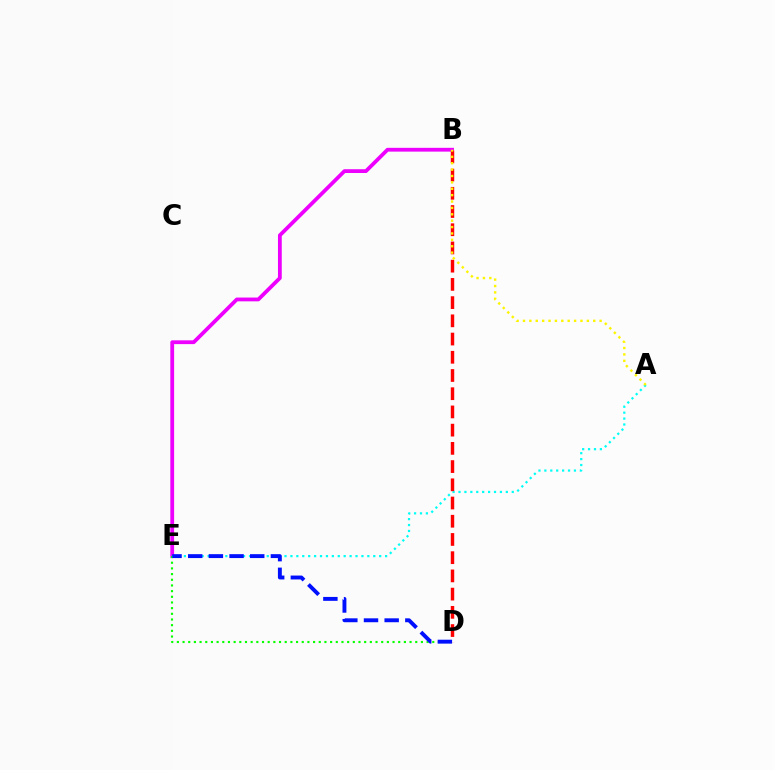{('B', 'E'): [{'color': '#ee00ff', 'line_style': 'solid', 'thickness': 2.73}], ('D', 'E'): [{'color': '#08ff00', 'line_style': 'dotted', 'thickness': 1.54}, {'color': '#0010ff', 'line_style': 'dashed', 'thickness': 2.81}], ('A', 'E'): [{'color': '#00fff6', 'line_style': 'dotted', 'thickness': 1.61}], ('B', 'D'): [{'color': '#ff0000', 'line_style': 'dashed', 'thickness': 2.48}], ('A', 'B'): [{'color': '#fcf500', 'line_style': 'dotted', 'thickness': 1.74}]}